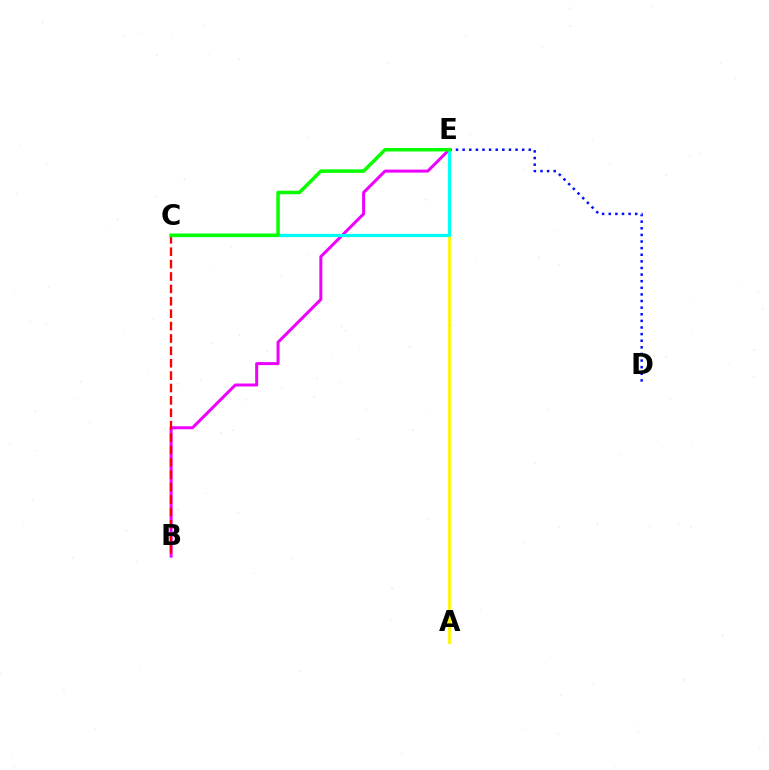{('D', 'E'): [{'color': '#0010ff', 'line_style': 'dotted', 'thickness': 1.8}], ('B', 'E'): [{'color': '#ee00ff', 'line_style': 'solid', 'thickness': 2.16}], ('A', 'E'): [{'color': '#fcf500', 'line_style': 'solid', 'thickness': 2.01}], ('B', 'C'): [{'color': '#ff0000', 'line_style': 'dashed', 'thickness': 1.68}], ('C', 'E'): [{'color': '#00fff6', 'line_style': 'solid', 'thickness': 2.34}, {'color': '#08ff00', 'line_style': 'solid', 'thickness': 2.52}]}